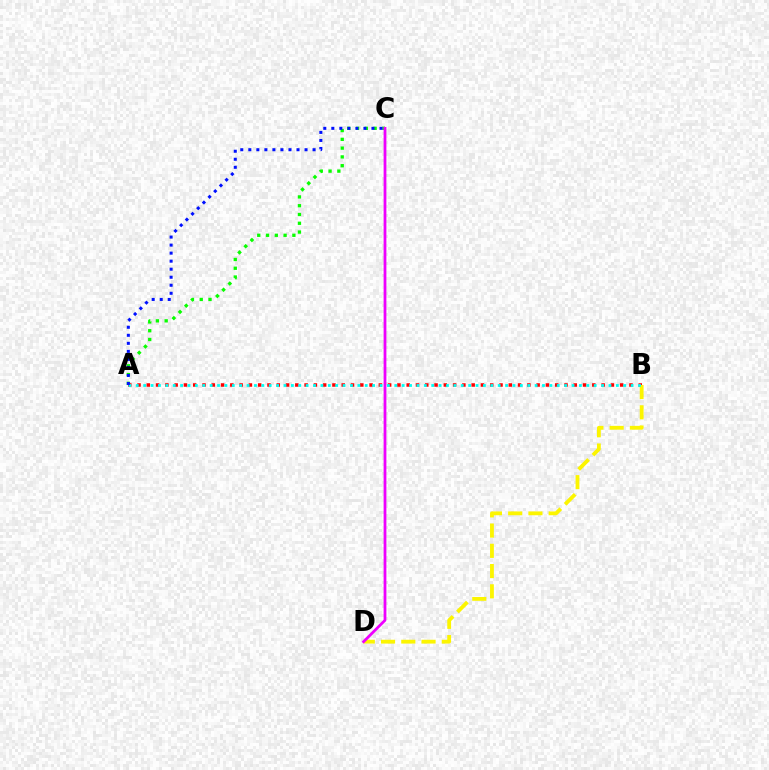{('A', 'C'): [{'color': '#08ff00', 'line_style': 'dotted', 'thickness': 2.39}, {'color': '#0010ff', 'line_style': 'dotted', 'thickness': 2.18}], ('A', 'B'): [{'color': '#ff0000', 'line_style': 'dotted', 'thickness': 2.52}, {'color': '#00fff6', 'line_style': 'dotted', 'thickness': 2.01}], ('B', 'D'): [{'color': '#fcf500', 'line_style': 'dashed', 'thickness': 2.75}], ('C', 'D'): [{'color': '#ee00ff', 'line_style': 'solid', 'thickness': 2.0}]}